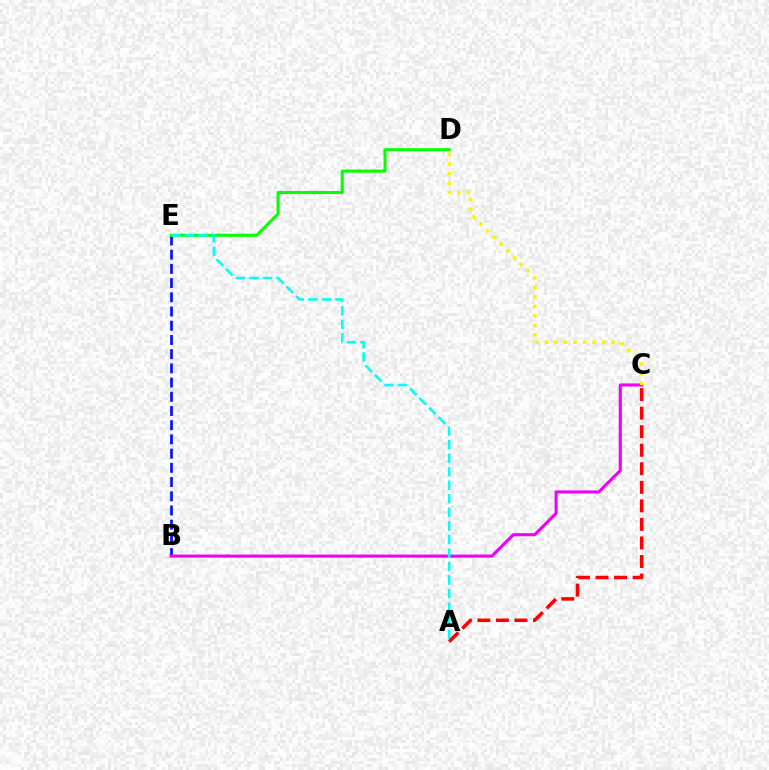{('B', 'E'): [{'color': '#0010ff', 'line_style': 'dashed', 'thickness': 1.93}], ('B', 'C'): [{'color': '#ee00ff', 'line_style': 'solid', 'thickness': 2.23}], ('D', 'E'): [{'color': '#08ff00', 'line_style': 'solid', 'thickness': 2.2}], ('C', 'D'): [{'color': '#fcf500', 'line_style': 'dotted', 'thickness': 2.58}], ('A', 'E'): [{'color': '#00fff6', 'line_style': 'dashed', 'thickness': 1.84}], ('A', 'C'): [{'color': '#ff0000', 'line_style': 'dashed', 'thickness': 2.52}]}